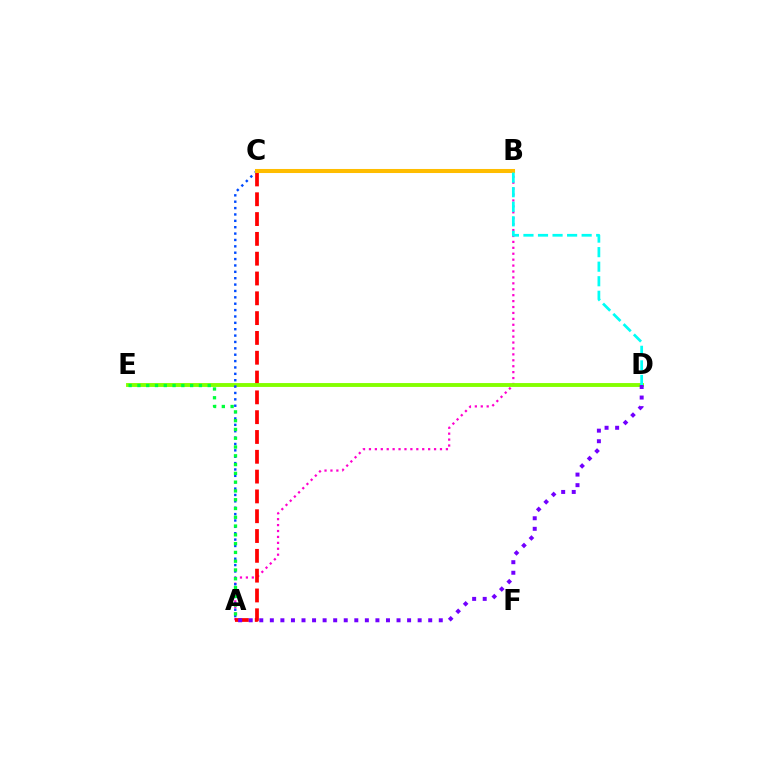{('A', 'B'): [{'color': '#ff00cf', 'line_style': 'dotted', 'thickness': 1.61}], ('A', 'C'): [{'color': '#ff0000', 'line_style': 'dashed', 'thickness': 2.69}, {'color': '#004bff', 'line_style': 'dotted', 'thickness': 1.73}], ('D', 'E'): [{'color': '#84ff00', 'line_style': 'solid', 'thickness': 2.79}], ('B', 'C'): [{'color': '#ffbd00', 'line_style': 'solid', 'thickness': 2.92}], ('B', 'D'): [{'color': '#00fff6', 'line_style': 'dashed', 'thickness': 1.98}], ('A', 'E'): [{'color': '#00ff39', 'line_style': 'dotted', 'thickness': 2.39}], ('A', 'D'): [{'color': '#7200ff', 'line_style': 'dotted', 'thickness': 2.87}]}